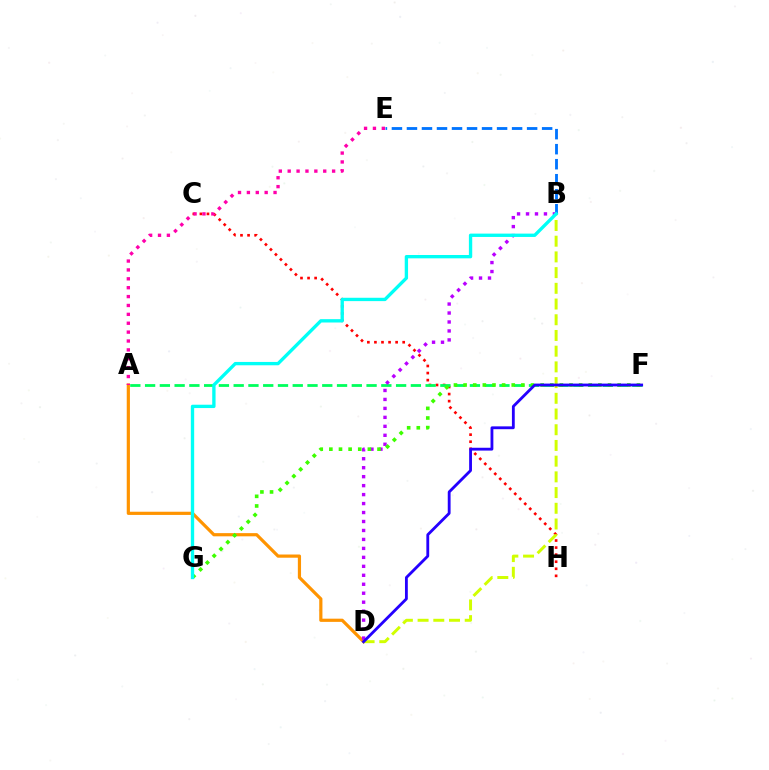{('B', 'E'): [{'color': '#0074ff', 'line_style': 'dashed', 'thickness': 2.04}], ('C', 'H'): [{'color': '#ff0000', 'line_style': 'dotted', 'thickness': 1.92}], ('A', 'F'): [{'color': '#00ff5c', 'line_style': 'dashed', 'thickness': 2.01}], ('A', 'D'): [{'color': '#ff9400', 'line_style': 'solid', 'thickness': 2.3}], ('B', 'D'): [{'color': '#b900ff', 'line_style': 'dotted', 'thickness': 2.44}, {'color': '#d1ff00', 'line_style': 'dashed', 'thickness': 2.13}], ('F', 'G'): [{'color': '#3dff00', 'line_style': 'dotted', 'thickness': 2.62}], ('B', 'G'): [{'color': '#00fff6', 'line_style': 'solid', 'thickness': 2.41}], ('D', 'F'): [{'color': '#2500ff', 'line_style': 'solid', 'thickness': 2.04}], ('A', 'E'): [{'color': '#ff00ac', 'line_style': 'dotted', 'thickness': 2.41}]}